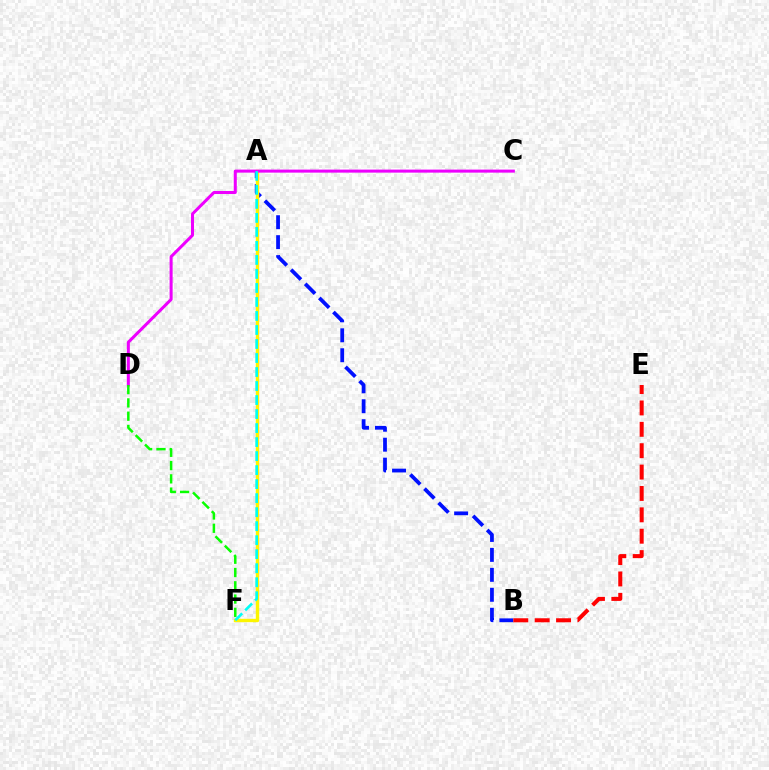{('A', 'B'): [{'color': '#0010ff', 'line_style': 'dashed', 'thickness': 2.71}], ('A', 'F'): [{'color': '#fcf500', 'line_style': 'solid', 'thickness': 2.44}, {'color': '#00fff6', 'line_style': 'dashed', 'thickness': 1.9}], ('C', 'D'): [{'color': '#ee00ff', 'line_style': 'solid', 'thickness': 2.18}], ('B', 'E'): [{'color': '#ff0000', 'line_style': 'dashed', 'thickness': 2.9}], ('D', 'F'): [{'color': '#08ff00', 'line_style': 'dashed', 'thickness': 1.8}]}